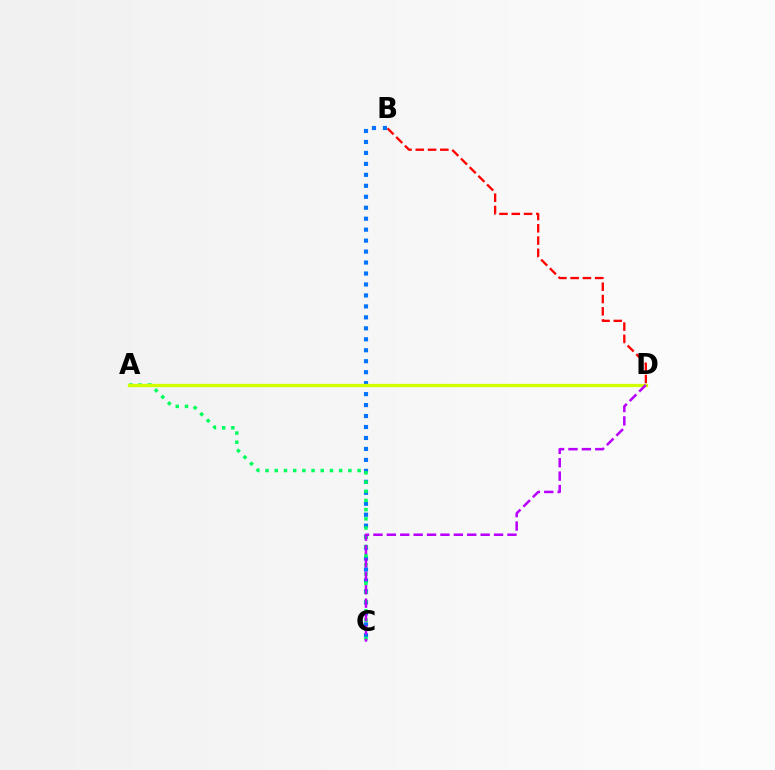{('B', 'D'): [{'color': '#ff0000', 'line_style': 'dashed', 'thickness': 1.67}], ('B', 'C'): [{'color': '#0074ff', 'line_style': 'dotted', 'thickness': 2.98}], ('A', 'C'): [{'color': '#00ff5c', 'line_style': 'dotted', 'thickness': 2.5}], ('A', 'D'): [{'color': '#d1ff00', 'line_style': 'solid', 'thickness': 2.36}], ('C', 'D'): [{'color': '#b900ff', 'line_style': 'dashed', 'thickness': 1.82}]}